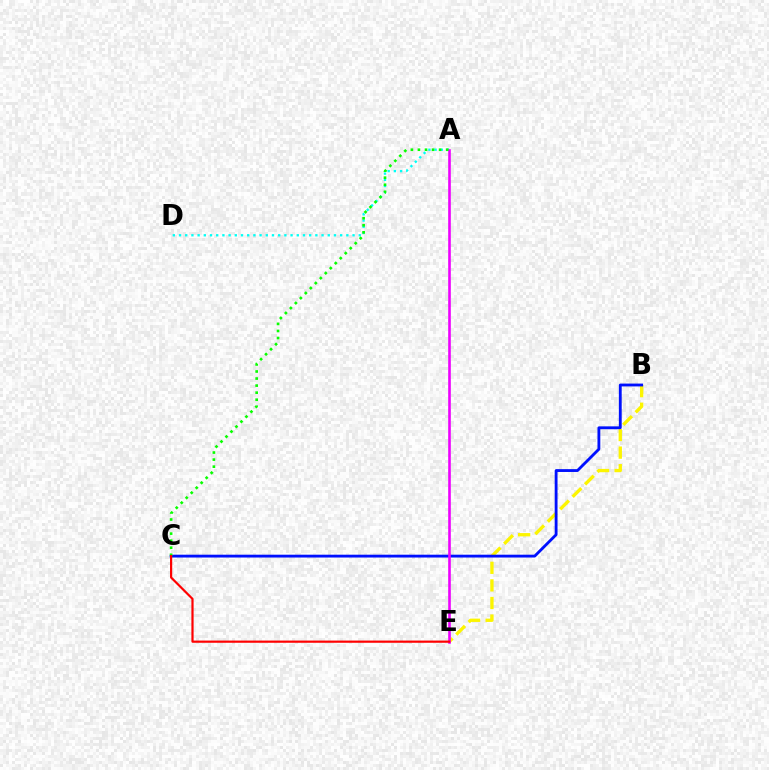{('B', 'E'): [{'color': '#fcf500', 'line_style': 'dashed', 'thickness': 2.39}], ('A', 'D'): [{'color': '#00fff6', 'line_style': 'dotted', 'thickness': 1.68}], ('B', 'C'): [{'color': '#0010ff', 'line_style': 'solid', 'thickness': 2.04}], ('A', 'E'): [{'color': '#ee00ff', 'line_style': 'solid', 'thickness': 1.88}], ('A', 'C'): [{'color': '#08ff00', 'line_style': 'dotted', 'thickness': 1.92}], ('C', 'E'): [{'color': '#ff0000', 'line_style': 'solid', 'thickness': 1.58}]}